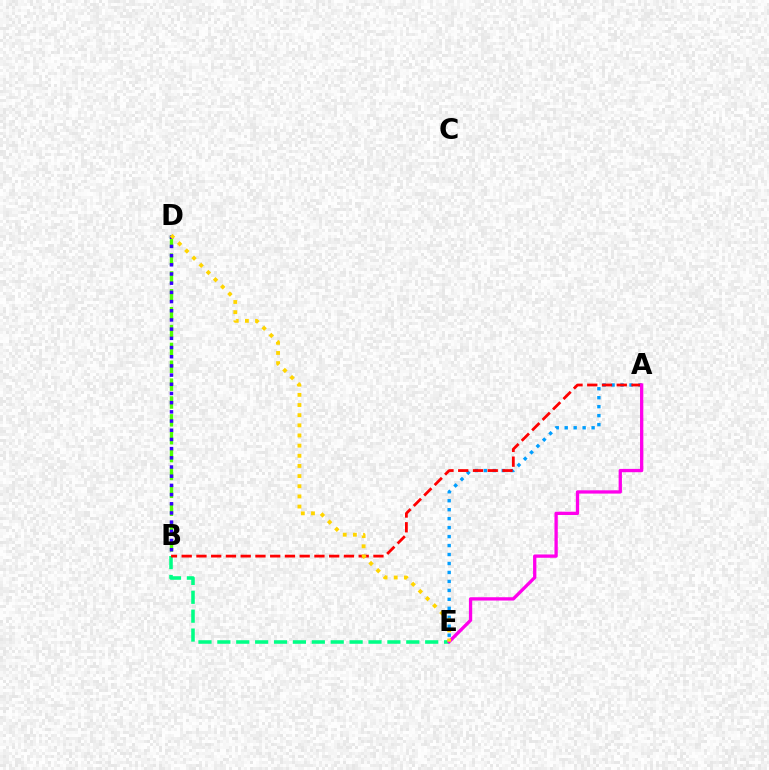{('B', 'D'): [{'color': '#4fff00', 'line_style': 'dashed', 'thickness': 2.43}, {'color': '#3700ff', 'line_style': 'dotted', 'thickness': 2.5}], ('A', 'E'): [{'color': '#009eff', 'line_style': 'dotted', 'thickness': 2.44}, {'color': '#ff00ed', 'line_style': 'solid', 'thickness': 2.38}], ('B', 'E'): [{'color': '#00ff86', 'line_style': 'dashed', 'thickness': 2.57}], ('A', 'B'): [{'color': '#ff0000', 'line_style': 'dashed', 'thickness': 2.0}], ('D', 'E'): [{'color': '#ffd500', 'line_style': 'dotted', 'thickness': 2.76}]}